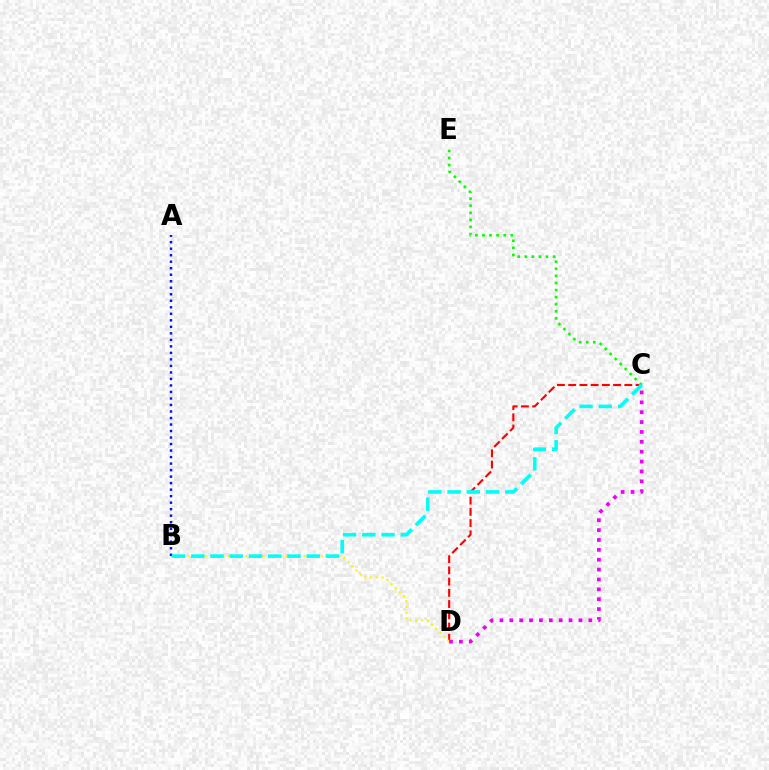{('C', 'D'): [{'color': '#ff0000', 'line_style': 'dashed', 'thickness': 1.53}, {'color': '#ee00ff', 'line_style': 'dotted', 'thickness': 2.68}], ('C', 'E'): [{'color': '#08ff00', 'line_style': 'dotted', 'thickness': 1.92}], ('B', 'D'): [{'color': '#fcf500', 'line_style': 'dotted', 'thickness': 1.58}], ('A', 'B'): [{'color': '#0010ff', 'line_style': 'dotted', 'thickness': 1.77}], ('B', 'C'): [{'color': '#00fff6', 'line_style': 'dashed', 'thickness': 2.61}]}